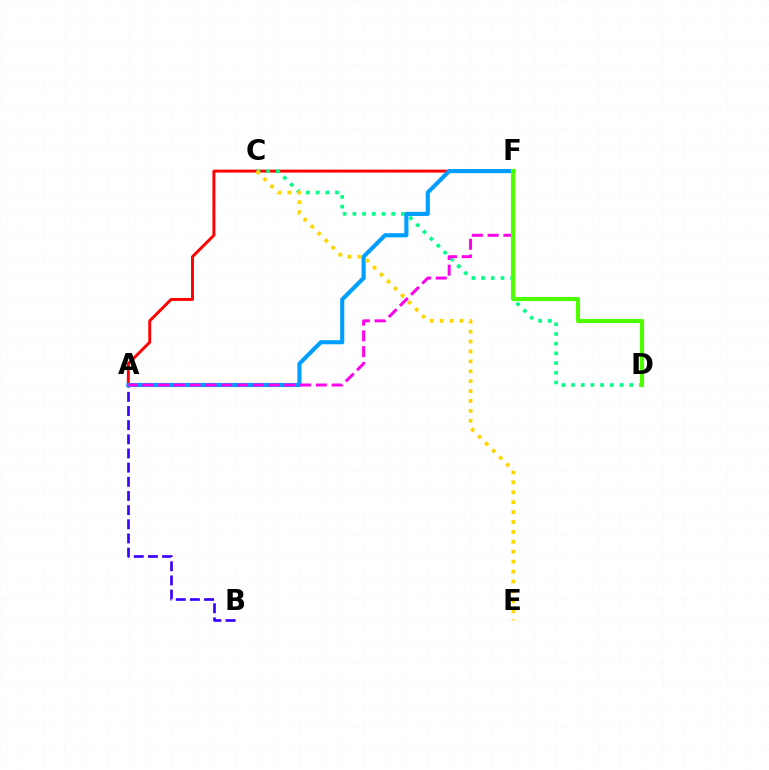{('A', 'B'): [{'color': '#3700ff', 'line_style': 'dashed', 'thickness': 1.92}], ('A', 'F'): [{'color': '#ff0000', 'line_style': 'solid', 'thickness': 2.1}, {'color': '#009eff', 'line_style': 'solid', 'thickness': 2.97}, {'color': '#ff00ed', 'line_style': 'dashed', 'thickness': 2.14}], ('C', 'D'): [{'color': '#00ff86', 'line_style': 'dotted', 'thickness': 2.64}], ('D', 'F'): [{'color': '#4fff00', 'line_style': 'solid', 'thickness': 2.96}], ('C', 'E'): [{'color': '#ffd500', 'line_style': 'dotted', 'thickness': 2.69}]}